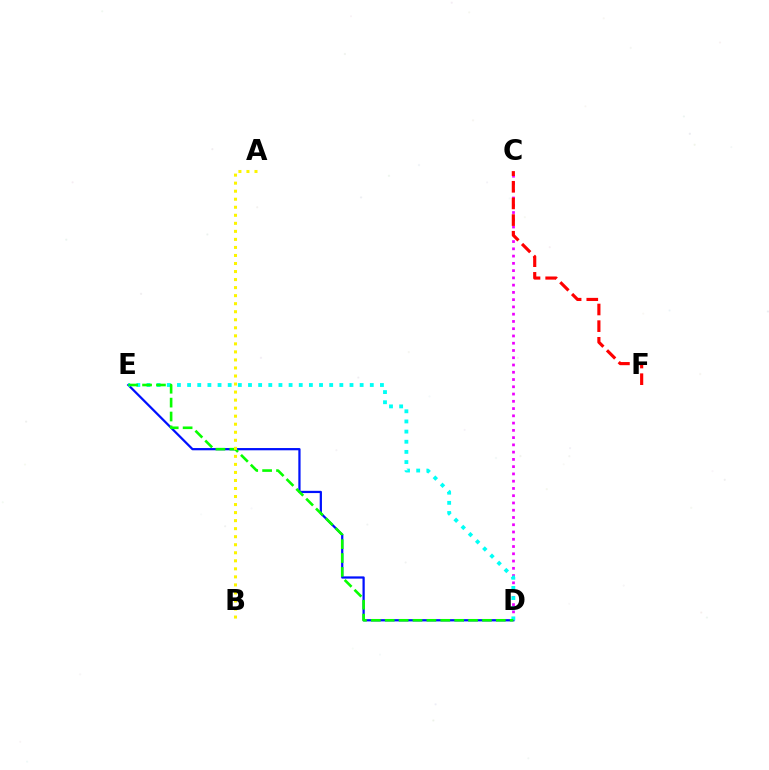{('C', 'D'): [{'color': '#ee00ff', 'line_style': 'dotted', 'thickness': 1.97}], ('D', 'E'): [{'color': '#0010ff', 'line_style': 'solid', 'thickness': 1.62}, {'color': '#00fff6', 'line_style': 'dotted', 'thickness': 2.76}, {'color': '#08ff00', 'line_style': 'dashed', 'thickness': 1.89}], ('C', 'F'): [{'color': '#ff0000', 'line_style': 'dashed', 'thickness': 2.26}], ('A', 'B'): [{'color': '#fcf500', 'line_style': 'dotted', 'thickness': 2.18}]}